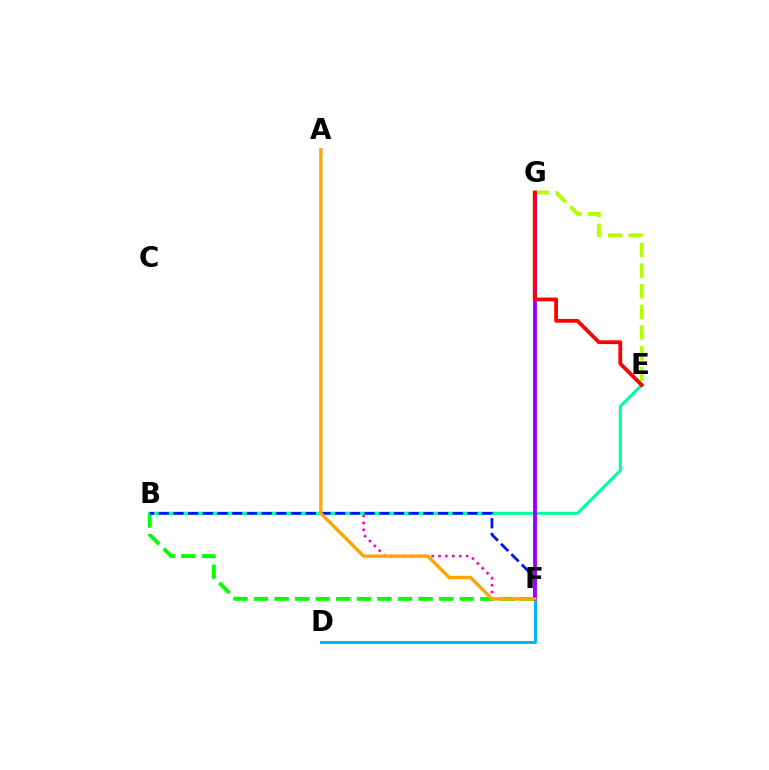{('B', 'F'): [{'color': '#ff00bd', 'line_style': 'dotted', 'thickness': 1.87}, {'color': '#08ff00', 'line_style': 'dashed', 'thickness': 2.79}, {'color': '#0010ff', 'line_style': 'dashed', 'thickness': 2.0}], ('E', 'G'): [{'color': '#b3ff00', 'line_style': 'dashed', 'thickness': 2.81}, {'color': '#ff0000', 'line_style': 'solid', 'thickness': 2.72}], ('D', 'F'): [{'color': '#00b5ff', 'line_style': 'solid', 'thickness': 2.15}], ('B', 'E'): [{'color': '#00ff9d', 'line_style': 'solid', 'thickness': 2.22}], ('F', 'G'): [{'color': '#9b00ff', 'line_style': 'solid', 'thickness': 2.78}], ('A', 'F'): [{'color': '#ffa500', 'line_style': 'solid', 'thickness': 2.39}]}